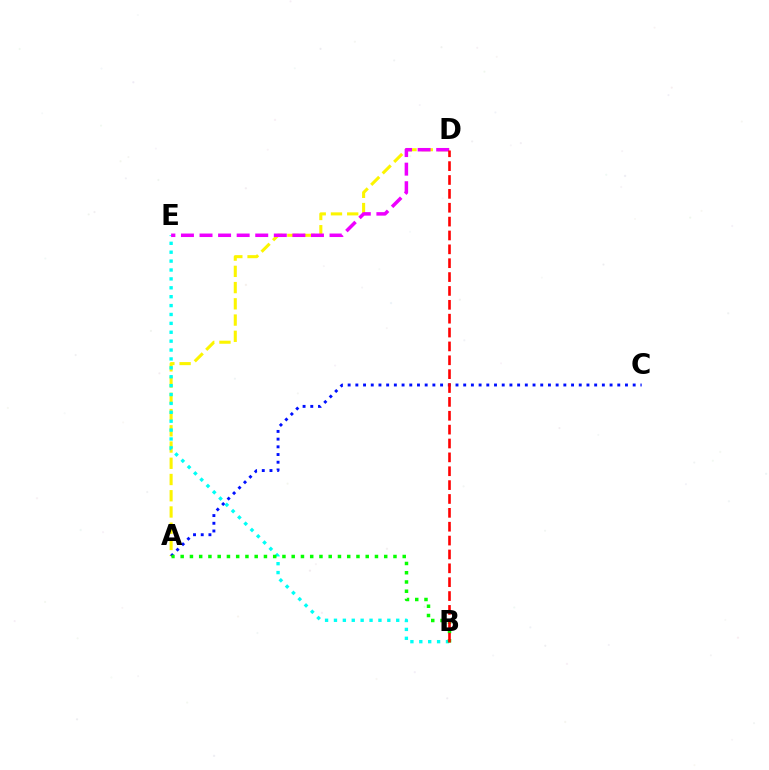{('A', 'D'): [{'color': '#fcf500', 'line_style': 'dashed', 'thickness': 2.21}], ('B', 'E'): [{'color': '#00fff6', 'line_style': 'dotted', 'thickness': 2.42}], ('A', 'C'): [{'color': '#0010ff', 'line_style': 'dotted', 'thickness': 2.09}], ('A', 'B'): [{'color': '#08ff00', 'line_style': 'dotted', 'thickness': 2.51}], ('D', 'E'): [{'color': '#ee00ff', 'line_style': 'dashed', 'thickness': 2.52}], ('B', 'D'): [{'color': '#ff0000', 'line_style': 'dashed', 'thickness': 1.88}]}